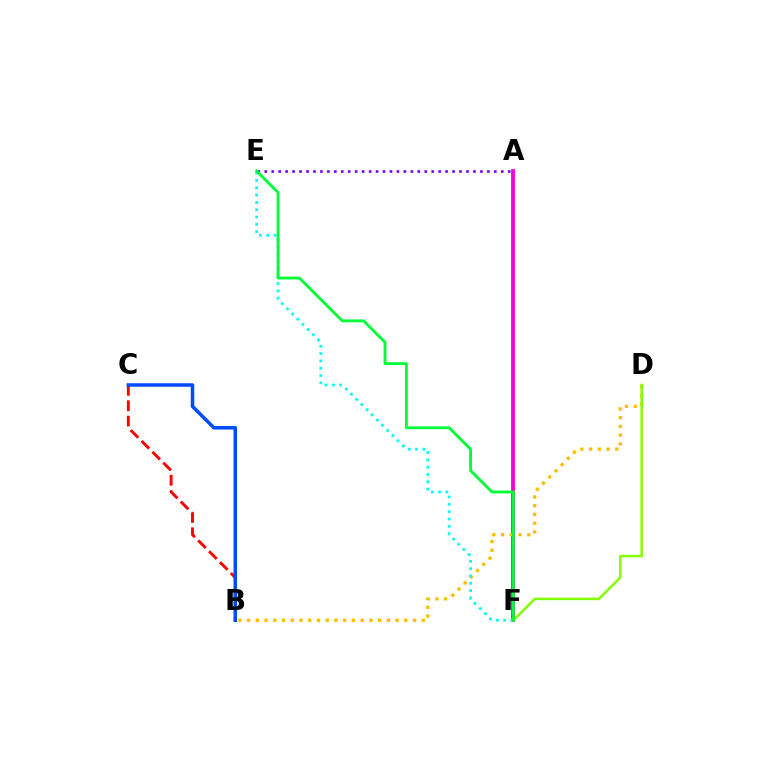{('A', 'F'): [{'color': '#ff00cf', 'line_style': 'solid', 'thickness': 2.74}], ('B', 'D'): [{'color': '#ffbd00', 'line_style': 'dotted', 'thickness': 2.37}], ('E', 'F'): [{'color': '#00fff6', 'line_style': 'dotted', 'thickness': 1.99}, {'color': '#00ff39', 'line_style': 'solid', 'thickness': 2.05}], ('D', 'F'): [{'color': '#84ff00', 'line_style': 'solid', 'thickness': 1.82}], ('A', 'E'): [{'color': '#7200ff', 'line_style': 'dotted', 'thickness': 1.89}], ('B', 'C'): [{'color': '#ff0000', 'line_style': 'dashed', 'thickness': 2.09}, {'color': '#004bff', 'line_style': 'solid', 'thickness': 2.52}]}